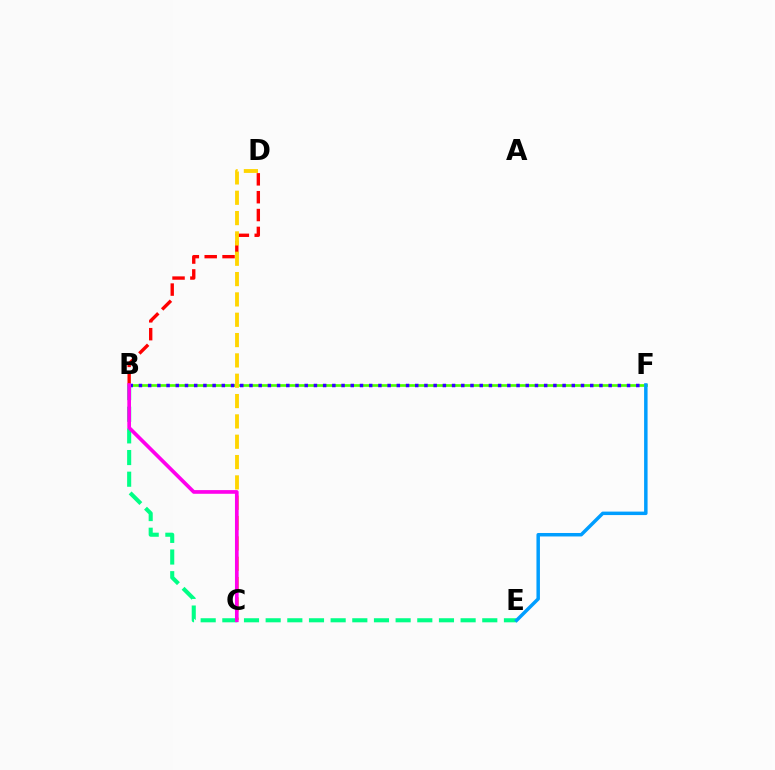{('B', 'F'): [{'color': '#4fff00', 'line_style': 'solid', 'thickness': 1.94}, {'color': '#3700ff', 'line_style': 'dotted', 'thickness': 2.5}], ('B', 'D'): [{'color': '#ff0000', 'line_style': 'dashed', 'thickness': 2.42}], ('B', 'E'): [{'color': '#00ff86', 'line_style': 'dashed', 'thickness': 2.94}], ('C', 'D'): [{'color': '#ffd500', 'line_style': 'dashed', 'thickness': 2.76}], ('B', 'C'): [{'color': '#ff00ed', 'line_style': 'solid', 'thickness': 2.65}], ('E', 'F'): [{'color': '#009eff', 'line_style': 'solid', 'thickness': 2.5}]}